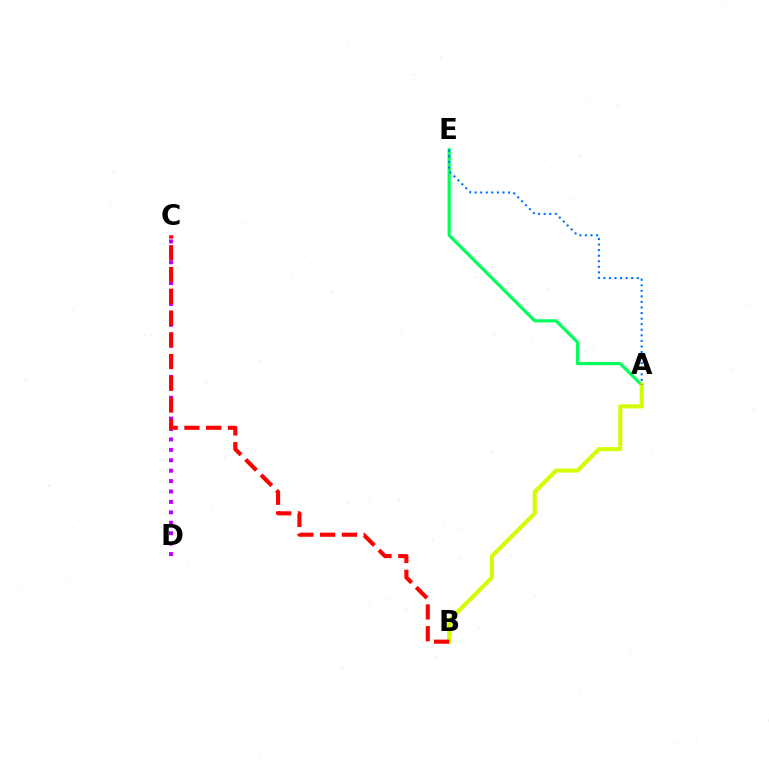{('C', 'D'): [{'color': '#b900ff', 'line_style': 'dotted', 'thickness': 2.83}], ('A', 'E'): [{'color': '#00ff5c', 'line_style': 'solid', 'thickness': 2.27}, {'color': '#0074ff', 'line_style': 'dotted', 'thickness': 1.51}], ('A', 'B'): [{'color': '#d1ff00', 'line_style': 'solid', 'thickness': 2.95}], ('B', 'C'): [{'color': '#ff0000', 'line_style': 'dashed', 'thickness': 2.96}]}